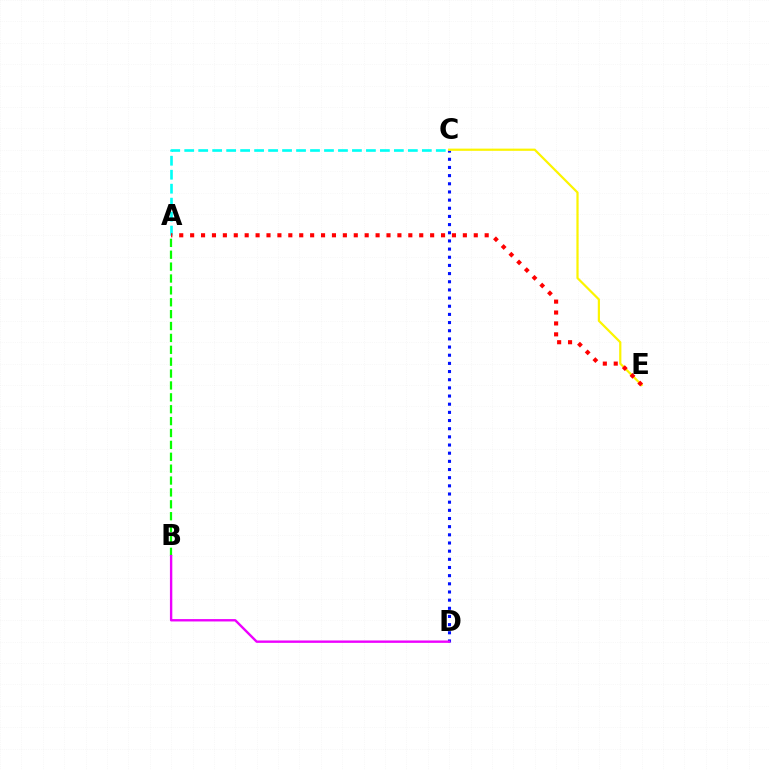{('C', 'D'): [{'color': '#0010ff', 'line_style': 'dotted', 'thickness': 2.22}], ('A', 'B'): [{'color': '#08ff00', 'line_style': 'dashed', 'thickness': 1.61}], ('A', 'C'): [{'color': '#00fff6', 'line_style': 'dashed', 'thickness': 1.9}], ('C', 'E'): [{'color': '#fcf500', 'line_style': 'solid', 'thickness': 1.6}], ('B', 'D'): [{'color': '#ee00ff', 'line_style': 'solid', 'thickness': 1.71}], ('A', 'E'): [{'color': '#ff0000', 'line_style': 'dotted', 'thickness': 2.96}]}